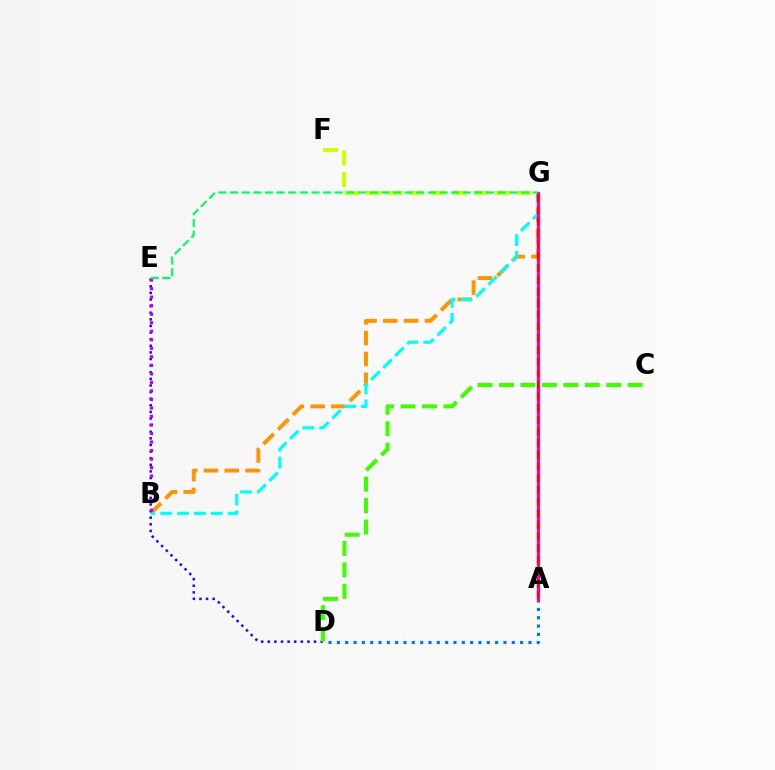{('F', 'G'): [{'color': '#d1ff00', 'line_style': 'dashed', 'thickness': 2.92}], ('A', 'D'): [{'color': '#0074ff', 'line_style': 'dotted', 'thickness': 2.26}], ('B', 'G'): [{'color': '#ff9400', 'line_style': 'dashed', 'thickness': 2.83}, {'color': '#00fff6', 'line_style': 'dashed', 'thickness': 2.29}], ('A', 'G'): [{'color': '#ff00ac', 'line_style': 'solid', 'thickness': 2.34}, {'color': '#ff0000', 'line_style': 'dashed', 'thickness': 1.59}], ('D', 'E'): [{'color': '#2500ff', 'line_style': 'dotted', 'thickness': 1.8}], ('C', 'D'): [{'color': '#3dff00', 'line_style': 'dashed', 'thickness': 2.91}], ('B', 'E'): [{'color': '#b900ff', 'line_style': 'dotted', 'thickness': 2.32}], ('E', 'G'): [{'color': '#00ff5c', 'line_style': 'dashed', 'thickness': 1.58}]}